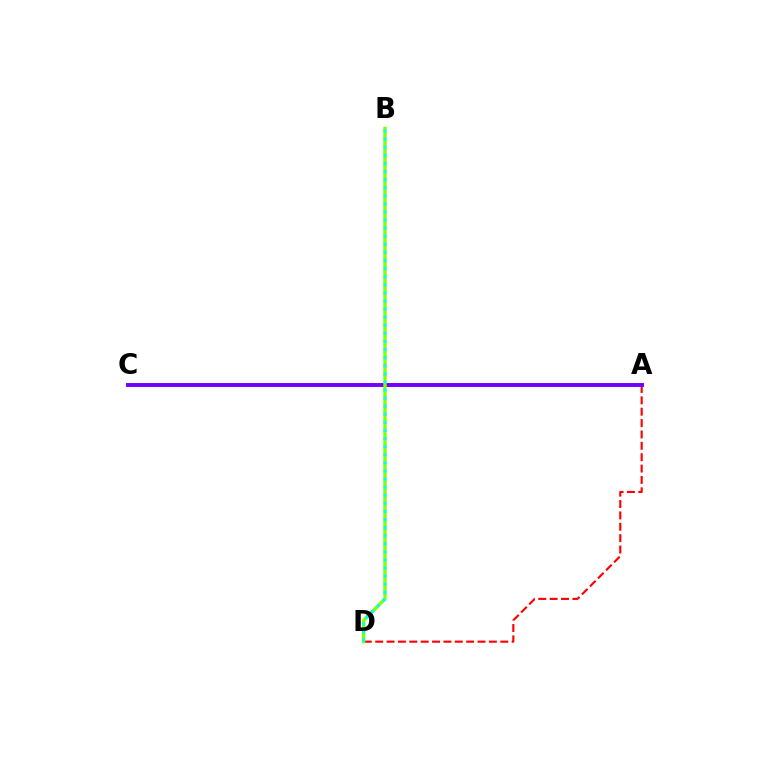{('A', 'D'): [{'color': '#ff0000', 'line_style': 'dashed', 'thickness': 1.54}], ('A', 'C'): [{'color': '#7200ff', 'line_style': 'solid', 'thickness': 2.83}], ('B', 'D'): [{'color': '#84ff00', 'line_style': 'solid', 'thickness': 2.42}, {'color': '#00fff6', 'line_style': 'dotted', 'thickness': 2.2}]}